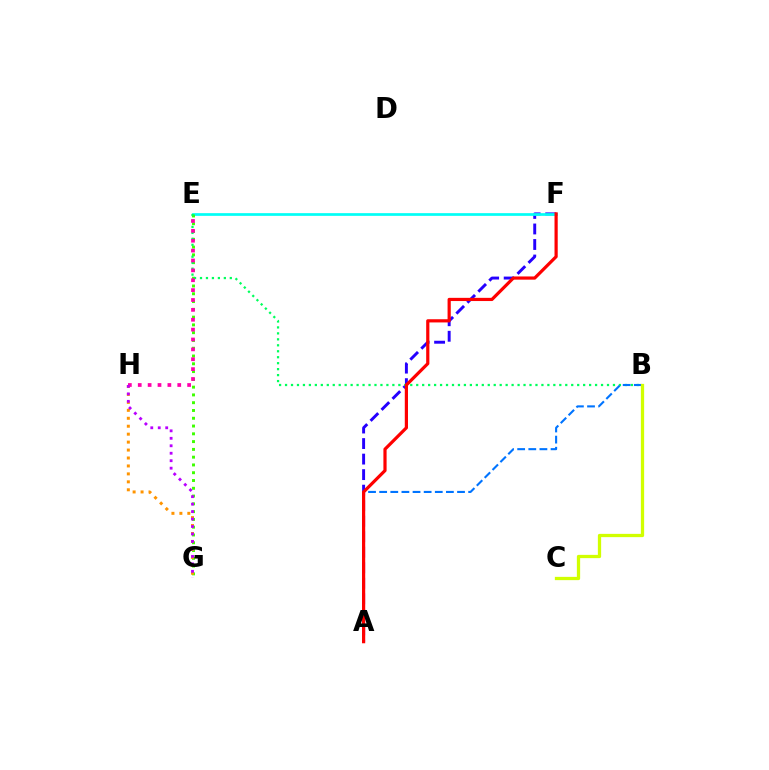{('A', 'F'): [{'color': '#2500ff', 'line_style': 'dashed', 'thickness': 2.11}, {'color': '#ff0000', 'line_style': 'solid', 'thickness': 2.3}], ('E', 'F'): [{'color': '#00fff6', 'line_style': 'solid', 'thickness': 1.94}], ('E', 'G'): [{'color': '#3dff00', 'line_style': 'dotted', 'thickness': 2.11}], ('B', 'E'): [{'color': '#00ff5c', 'line_style': 'dotted', 'thickness': 1.62}], ('A', 'B'): [{'color': '#0074ff', 'line_style': 'dashed', 'thickness': 1.51}], ('G', 'H'): [{'color': '#ff9400', 'line_style': 'dotted', 'thickness': 2.16}, {'color': '#b900ff', 'line_style': 'dotted', 'thickness': 2.03}], ('E', 'H'): [{'color': '#ff00ac', 'line_style': 'dotted', 'thickness': 2.68}], ('B', 'C'): [{'color': '#d1ff00', 'line_style': 'solid', 'thickness': 2.36}]}